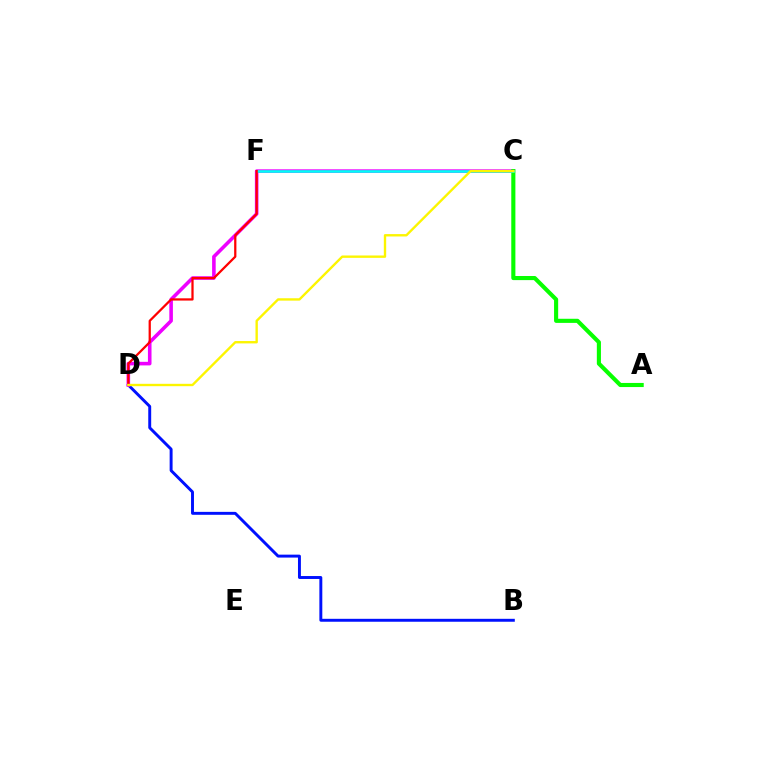{('B', 'D'): [{'color': '#0010ff', 'line_style': 'solid', 'thickness': 2.11}], ('C', 'D'): [{'color': '#ee00ff', 'line_style': 'solid', 'thickness': 2.58}, {'color': '#fcf500', 'line_style': 'solid', 'thickness': 1.71}], ('A', 'C'): [{'color': '#08ff00', 'line_style': 'solid', 'thickness': 2.96}], ('C', 'F'): [{'color': '#00fff6', 'line_style': 'solid', 'thickness': 1.89}], ('D', 'F'): [{'color': '#ff0000', 'line_style': 'solid', 'thickness': 1.62}]}